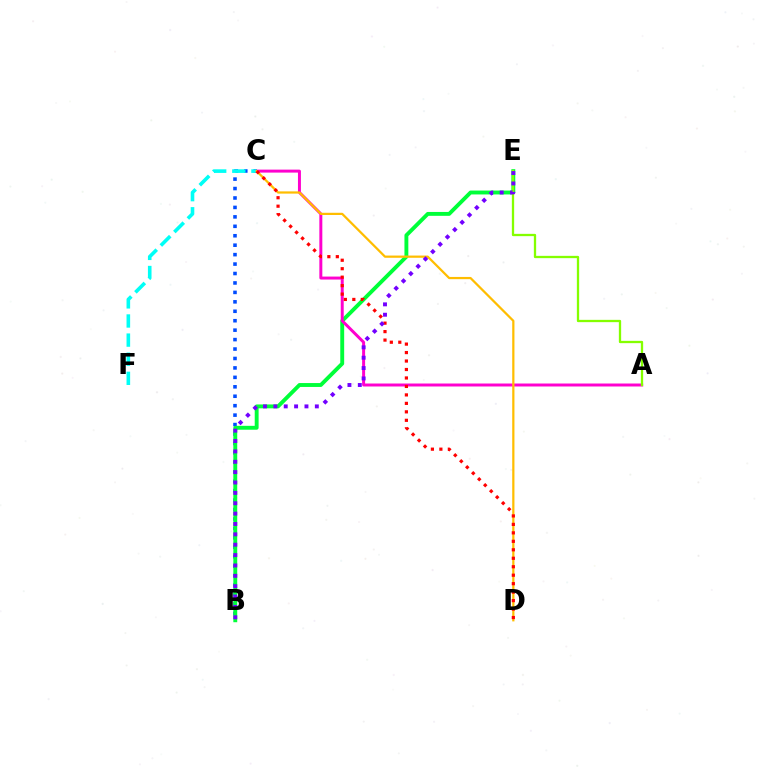{('B', 'C'): [{'color': '#004bff', 'line_style': 'dotted', 'thickness': 2.57}], ('B', 'E'): [{'color': '#00ff39', 'line_style': 'solid', 'thickness': 2.8}, {'color': '#7200ff', 'line_style': 'dotted', 'thickness': 2.82}], ('A', 'C'): [{'color': '#ff00cf', 'line_style': 'solid', 'thickness': 2.14}], ('C', 'F'): [{'color': '#00fff6', 'line_style': 'dashed', 'thickness': 2.6}], ('C', 'D'): [{'color': '#ffbd00', 'line_style': 'solid', 'thickness': 1.61}, {'color': '#ff0000', 'line_style': 'dotted', 'thickness': 2.3}], ('A', 'E'): [{'color': '#84ff00', 'line_style': 'solid', 'thickness': 1.65}]}